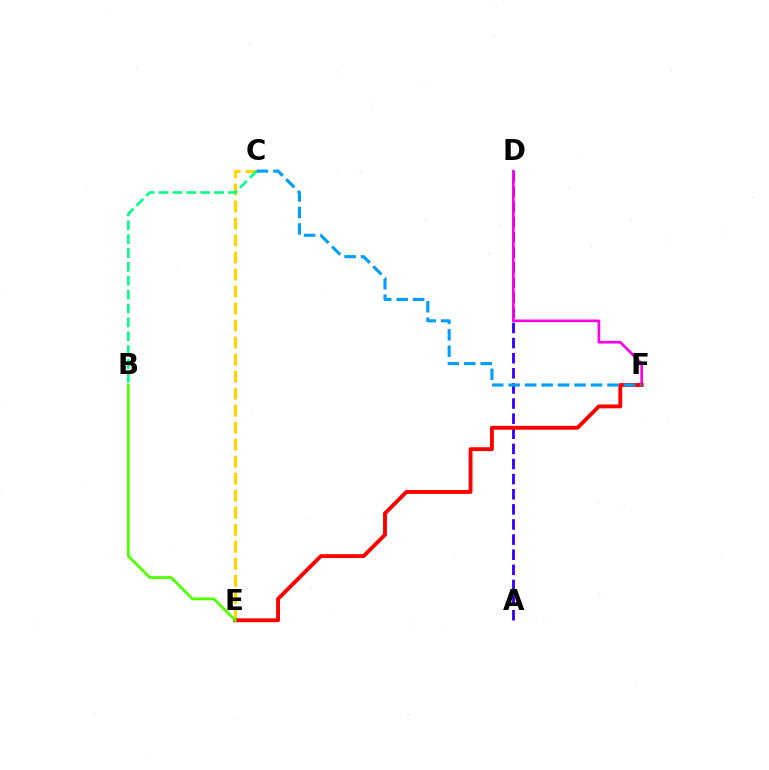{('A', 'D'): [{'color': '#3700ff', 'line_style': 'dashed', 'thickness': 2.05}], ('C', 'E'): [{'color': '#ffd500', 'line_style': 'dashed', 'thickness': 2.31}], ('D', 'F'): [{'color': '#ff00ed', 'line_style': 'solid', 'thickness': 1.92}], ('B', 'C'): [{'color': '#00ff86', 'line_style': 'dashed', 'thickness': 1.88}], ('E', 'F'): [{'color': '#ff0000', 'line_style': 'solid', 'thickness': 2.78}], ('B', 'E'): [{'color': '#4fff00', 'line_style': 'solid', 'thickness': 2.0}], ('C', 'F'): [{'color': '#009eff', 'line_style': 'dashed', 'thickness': 2.24}]}